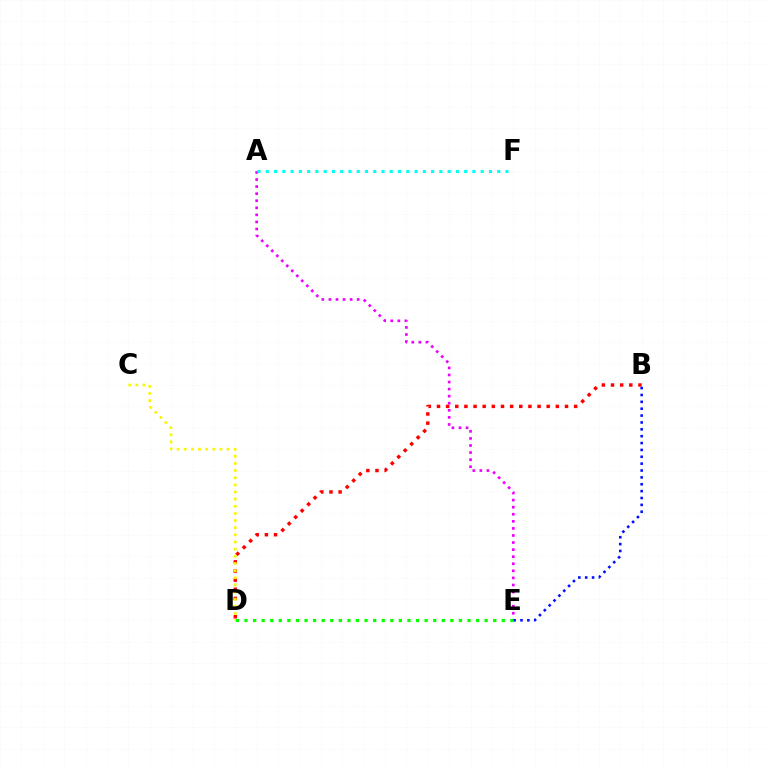{('B', 'D'): [{'color': '#ff0000', 'line_style': 'dotted', 'thickness': 2.48}], ('C', 'D'): [{'color': '#fcf500', 'line_style': 'dotted', 'thickness': 1.94}], ('A', 'E'): [{'color': '#ee00ff', 'line_style': 'dotted', 'thickness': 1.92}], ('B', 'E'): [{'color': '#0010ff', 'line_style': 'dotted', 'thickness': 1.87}], ('D', 'E'): [{'color': '#08ff00', 'line_style': 'dotted', 'thickness': 2.33}], ('A', 'F'): [{'color': '#00fff6', 'line_style': 'dotted', 'thickness': 2.25}]}